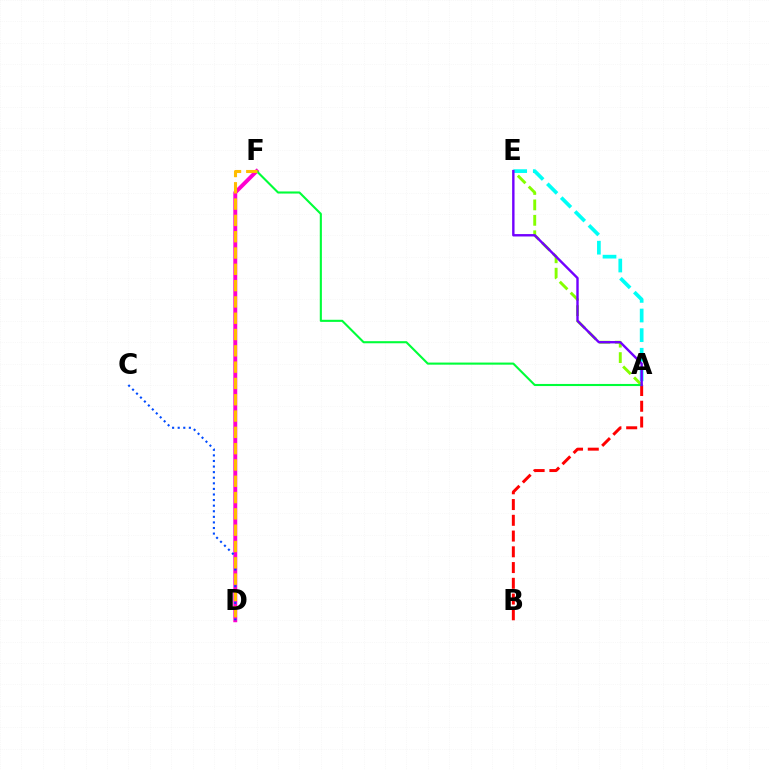{('A', 'B'): [{'color': '#ff0000', 'line_style': 'dashed', 'thickness': 2.14}], ('D', 'F'): [{'color': '#ff00cf', 'line_style': 'solid', 'thickness': 2.82}, {'color': '#ffbd00', 'line_style': 'dashed', 'thickness': 2.21}], ('A', 'E'): [{'color': '#84ff00', 'line_style': 'dashed', 'thickness': 2.1}, {'color': '#00fff6', 'line_style': 'dashed', 'thickness': 2.66}, {'color': '#7200ff', 'line_style': 'solid', 'thickness': 1.73}], ('C', 'D'): [{'color': '#004bff', 'line_style': 'dotted', 'thickness': 1.52}], ('A', 'F'): [{'color': '#00ff39', 'line_style': 'solid', 'thickness': 1.52}]}